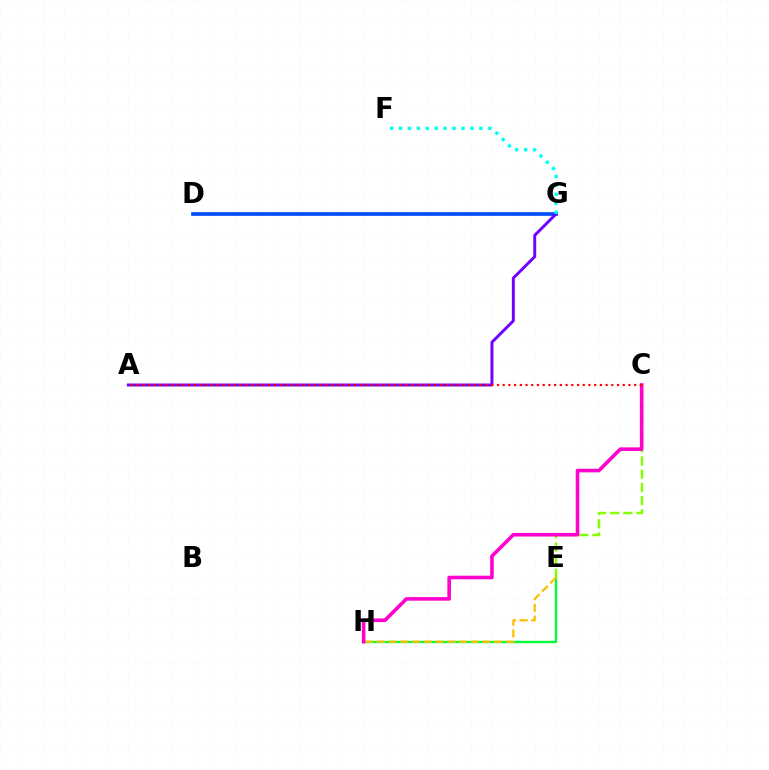{('E', 'H'): [{'color': '#00ff39', 'line_style': 'solid', 'thickness': 1.7}, {'color': '#ffbd00', 'line_style': 'dashed', 'thickness': 1.59}], ('C', 'E'): [{'color': '#84ff00', 'line_style': 'dashed', 'thickness': 1.8}], ('D', 'G'): [{'color': '#004bff', 'line_style': 'solid', 'thickness': 2.65}], ('A', 'G'): [{'color': '#7200ff', 'line_style': 'solid', 'thickness': 2.11}], ('C', 'H'): [{'color': '#ff00cf', 'line_style': 'solid', 'thickness': 2.59}], ('F', 'G'): [{'color': '#00fff6', 'line_style': 'dotted', 'thickness': 2.43}], ('A', 'C'): [{'color': '#ff0000', 'line_style': 'dotted', 'thickness': 1.55}]}